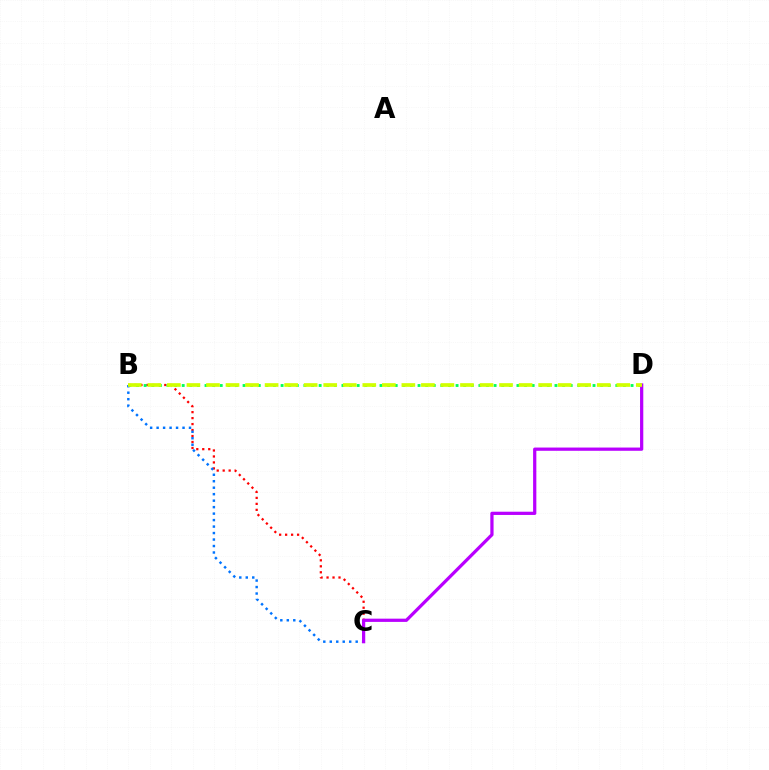{('B', 'C'): [{'color': '#ff0000', 'line_style': 'dotted', 'thickness': 1.62}, {'color': '#0074ff', 'line_style': 'dotted', 'thickness': 1.76}], ('B', 'D'): [{'color': '#00ff5c', 'line_style': 'dotted', 'thickness': 2.07}, {'color': '#d1ff00', 'line_style': 'dashed', 'thickness': 2.65}], ('C', 'D'): [{'color': '#b900ff', 'line_style': 'solid', 'thickness': 2.33}]}